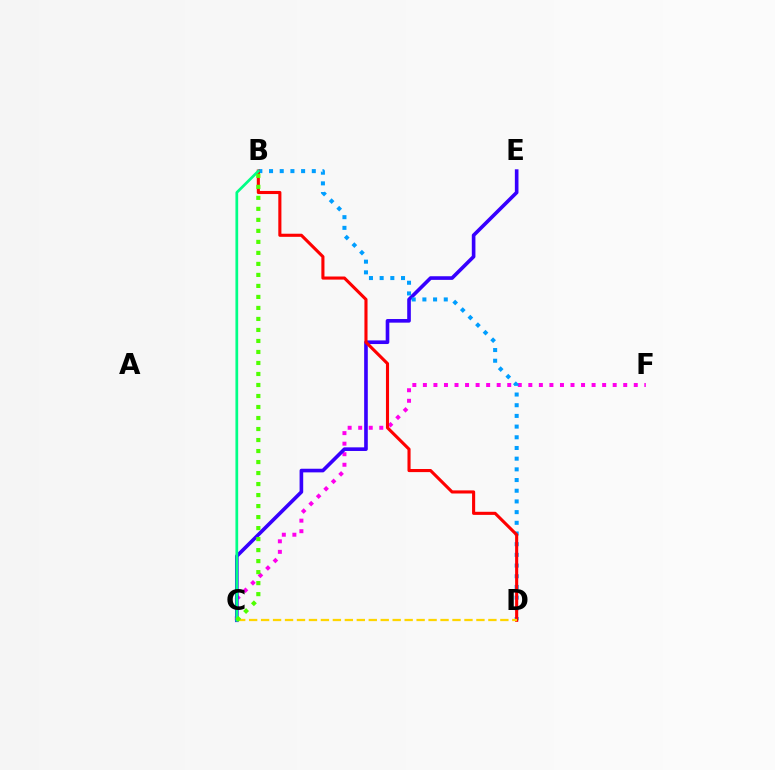{('C', 'F'): [{'color': '#ff00ed', 'line_style': 'dotted', 'thickness': 2.86}], ('C', 'E'): [{'color': '#3700ff', 'line_style': 'solid', 'thickness': 2.61}], ('B', 'D'): [{'color': '#009eff', 'line_style': 'dotted', 'thickness': 2.9}, {'color': '#ff0000', 'line_style': 'solid', 'thickness': 2.23}], ('B', 'C'): [{'color': '#00ff86', 'line_style': 'solid', 'thickness': 1.97}, {'color': '#4fff00', 'line_style': 'dotted', 'thickness': 2.99}], ('C', 'D'): [{'color': '#ffd500', 'line_style': 'dashed', 'thickness': 1.63}]}